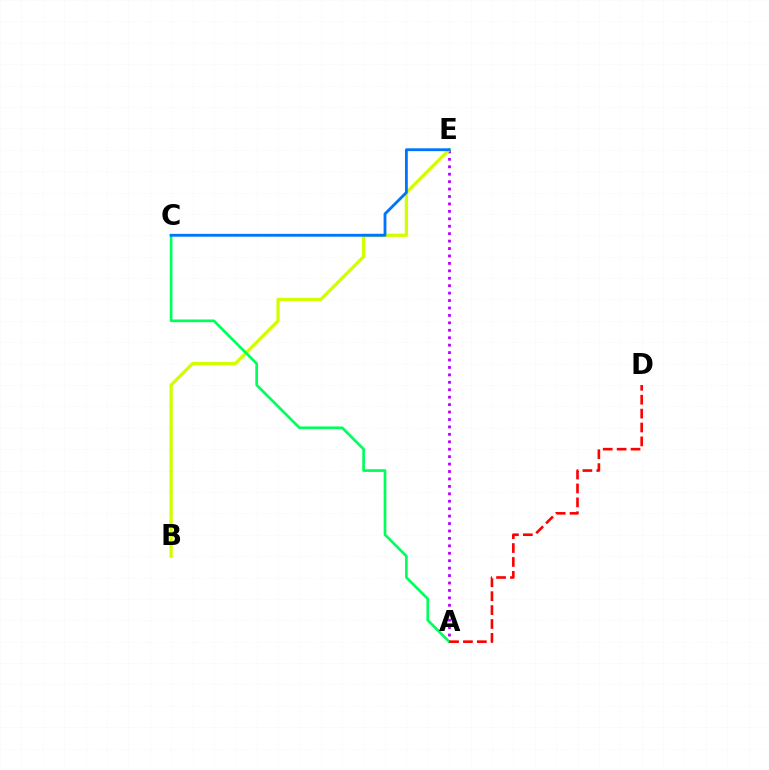{('A', 'E'): [{'color': '#b900ff', 'line_style': 'dotted', 'thickness': 2.02}], ('B', 'E'): [{'color': '#d1ff00', 'line_style': 'solid', 'thickness': 2.38}], ('A', 'C'): [{'color': '#00ff5c', 'line_style': 'solid', 'thickness': 1.94}], ('C', 'E'): [{'color': '#0074ff', 'line_style': 'solid', 'thickness': 2.04}], ('A', 'D'): [{'color': '#ff0000', 'line_style': 'dashed', 'thickness': 1.89}]}